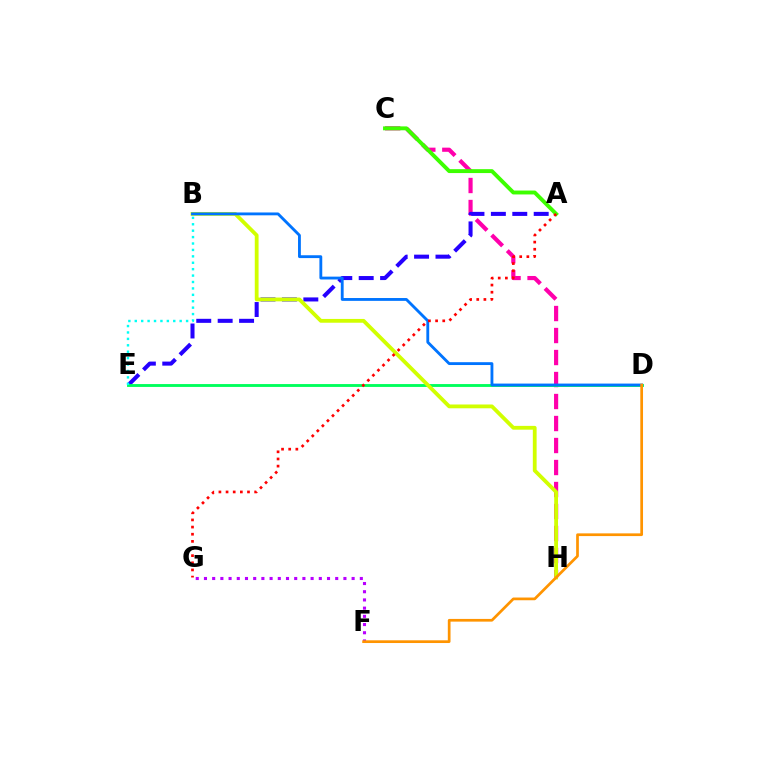{('C', 'H'): [{'color': '#ff00ac', 'line_style': 'dashed', 'thickness': 2.99}], ('A', 'E'): [{'color': '#2500ff', 'line_style': 'dashed', 'thickness': 2.91}], ('D', 'E'): [{'color': '#00ff5c', 'line_style': 'solid', 'thickness': 2.06}], ('B', 'H'): [{'color': '#d1ff00', 'line_style': 'solid', 'thickness': 2.73}], ('F', 'G'): [{'color': '#b900ff', 'line_style': 'dotted', 'thickness': 2.23}], ('A', 'C'): [{'color': '#3dff00', 'line_style': 'solid', 'thickness': 2.81}], ('B', 'D'): [{'color': '#0074ff', 'line_style': 'solid', 'thickness': 2.05}], ('D', 'F'): [{'color': '#ff9400', 'line_style': 'solid', 'thickness': 1.95}], ('A', 'G'): [{'color': '#ff0000', 'line_style': 'dotted', 'thickness': 1.94}], ('B', 'E'): [{'color': '#00fff6', 'line_style': 'dotted', 'thickness': 1.74}]}